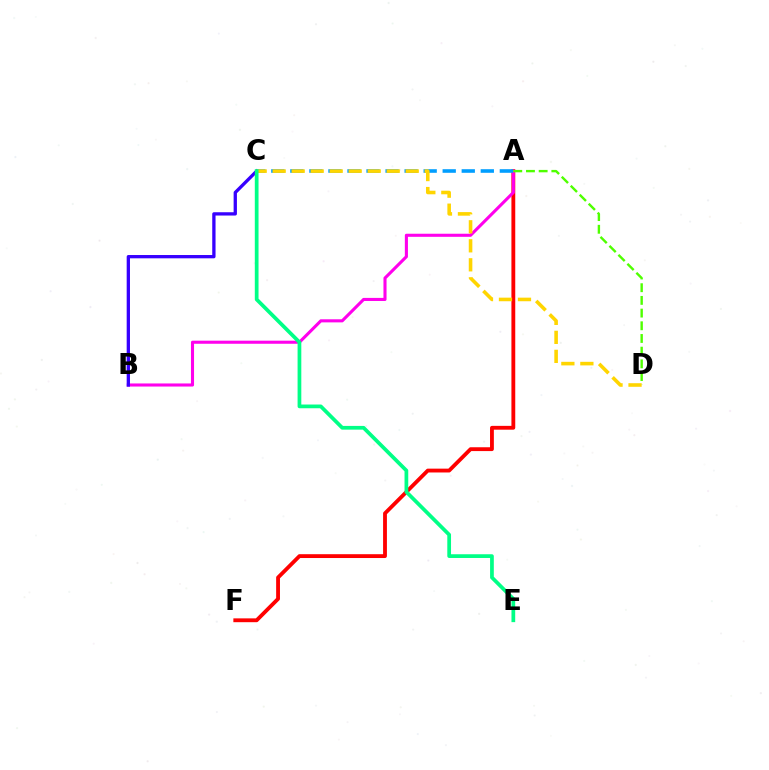{('A', 'F'): [{'color': '#ff0000', 'line_style': 'solid', 'thickness': 2.76}], ('A', 'B'): [{'color': '#ff00ed', 'line_style': 'solid', 'thickness': 2.22}], ('A', 'C'): [{'color': '#009eff', 'line_style': 'dashed', 'thickness': 2.59}], ('B', 'C'): [{'color': '#3700ff', 'line_style': 'solid', 'thickness': 2.38}], ('A', 'D'): [{'color': '#4fff00', 'line_style': 'dashed', 'thickness': 1.72}], ('C', 'D'): [{'color': '#ffd500', 'line_style': 'dashed', 'thickness': 2.58}], ('C', 'E'): [{'color': '#00ff86', 'line_style': 'solid', 'thickness': 2.68}]}